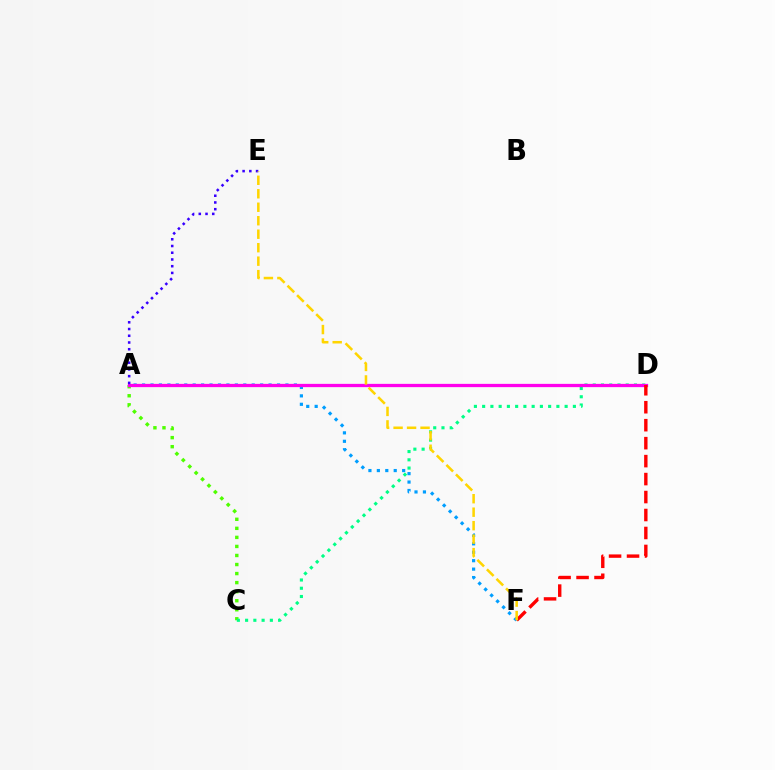{('A', 'C'): [{'color': '#4fff00', 'line_style': 'dotted', 'thickness': 2.46}], ('C', 'D'): [{'color': '#00ff86', 'line_style': 'dotted', 'thickness': 2.24}], ('A', 'F'): [{'color': '#009eff', 'line_style': 'dotted', 'thickness': 2.29}], ('A', 'D'): [{'color': '#ff00ed', 'line_style': 'solid', 'thickness': 2.36}], ('D', 'F'): [{'color': '#ff0000', 'line_style': 'dashed', 'thickness': 2.44}], ('A', 'E'): [{'color': '#3700ff', 'line_style': 'dotted', 'thickness': 1.83}], ('E', 'F'): [{'color': '#ffd500', 'line_style': 'dashed', 'thickness': 1.83}]}